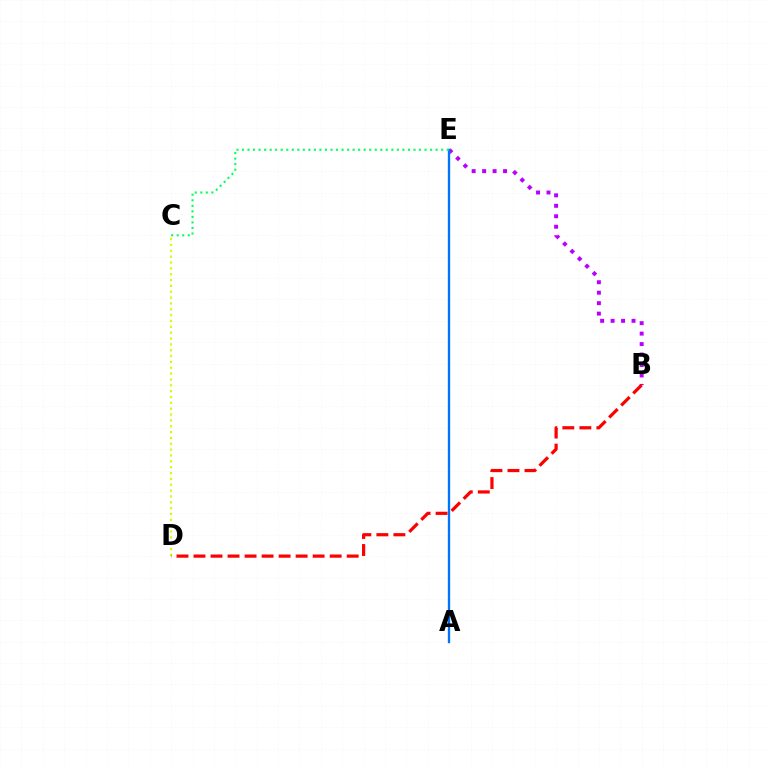{('C', 'D'): [{'color': '#d1ff00', 'line_style': 'dotted', 'thickness': 1.59}], ('B', 'E'): [{'color': '#b900ff', 'line_style': 'dotted', 'thickness': 2.84}], ('A', 'E'): [{'color': '#0074ff', 'line_style': 'solid', 'thickness': 1.69}], ('B', 'D'): [{'color': '#ff0000', 'line_style': 'dashed', 'thickness': 2.31}], ('C', 'E'): [{'color': '#00ff5c', 'line_style': 'dotted', 'thickness': 1.5}]}